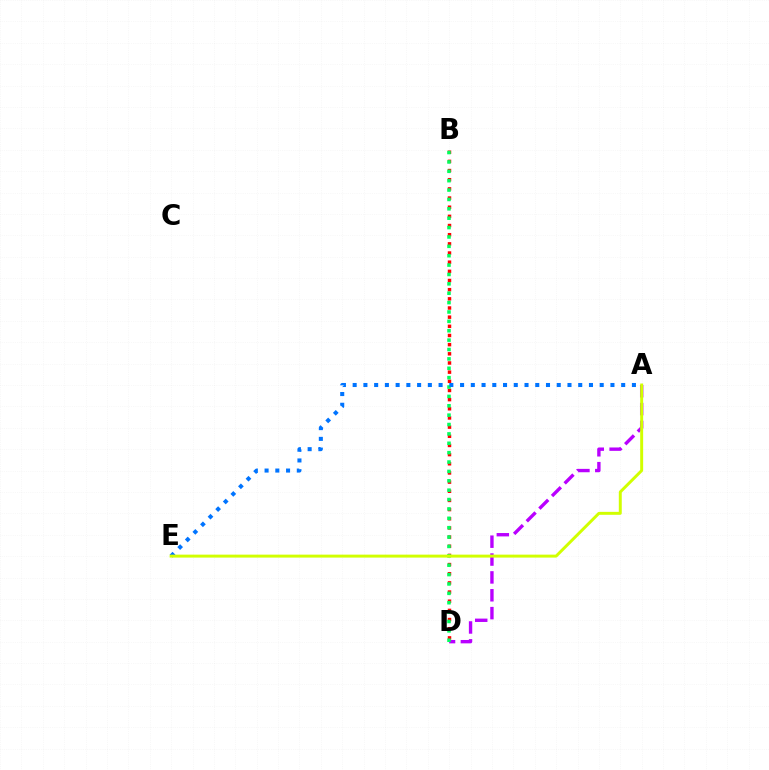{('A', 'D'): [{'color': '#b900ff', 'line_style': 'dashed', 'thickness': 2.43}], ('B', 'D'): [{'color': '#ff0000', 'line_style': 'dotted', 'thickness': 2.49}, {'color': '#00ff5c', 'line_style': 'dotted', 'thickness': 2.55}], ('A', 'E'): [{'color': '#0074ff', 'line_style': 'dotted', 'thickness': 2.92}, {'color': '#d1ff00', 'line_style': 'solid', 'thickness': 2.13}]}